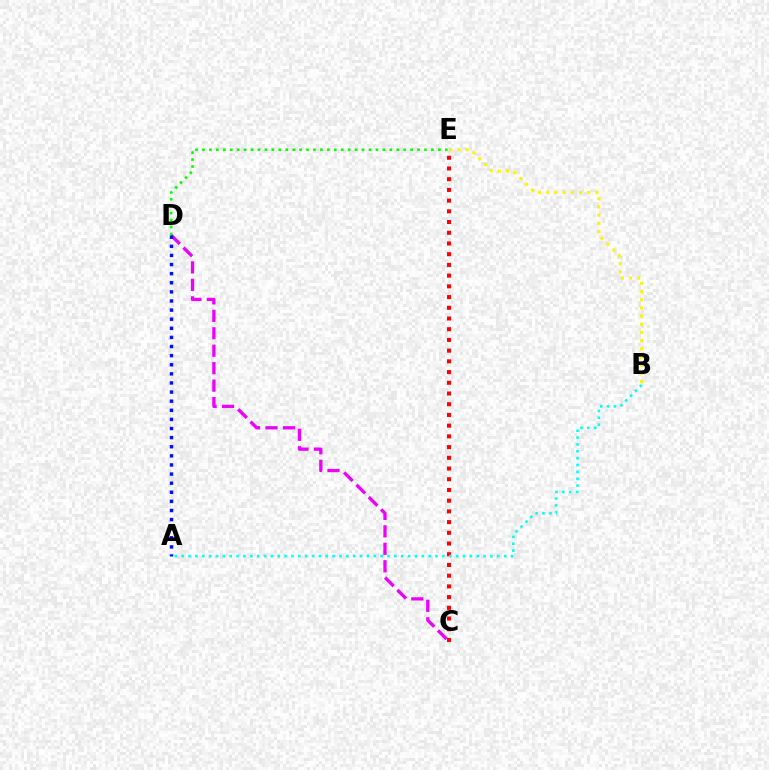{('B', 'E'): [{'color': '#fcf500', 'line_style': 'dotted', 'thickness': 2.23}], ('C', 'E'): [{'color': '#ff0000', 'line_style': 'dotted', 'thickness': 2.91}], ('C', 'D'): [{'color': '#ee00ff', 'line_style': 'dashed', 'thickness': 2.37}], ('A', 'B'): [{'color': '#00fff6', 'line_style': 'dotted', 'thickness': 1.86}], ('D', 'E'): [{'color': '#08ff00', 'line_style': 'dotted', 'thickness': 1.88}], ('A', 'D'): [{'color': '#0010ff', 'line_style': 'dotted', 'thickness': 2.47}]}